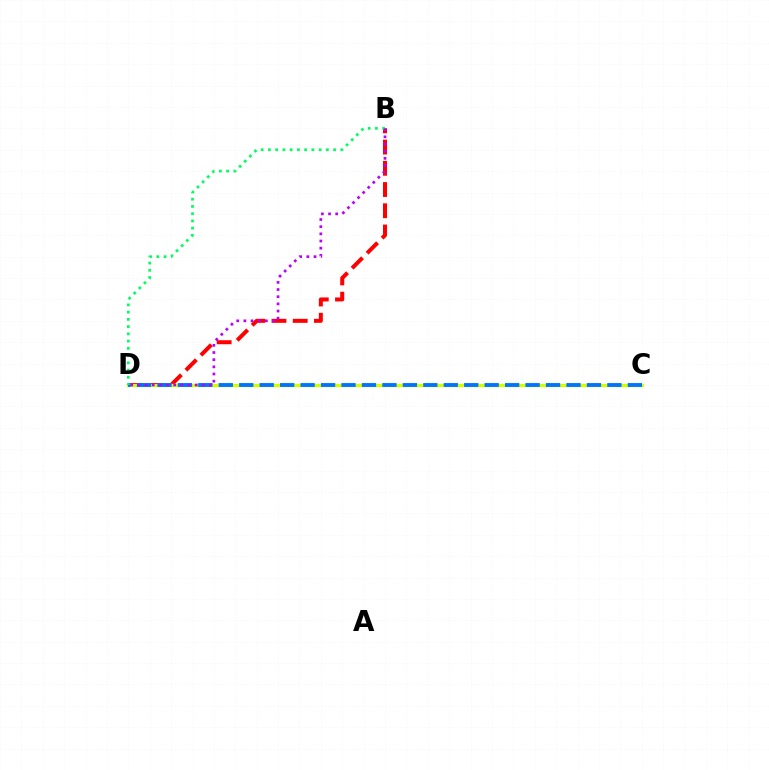{('B', 'D'): [{'color': '#ff0000', 'line_style': 'dashed', 'thickness': 2.88}, {'color': '#00ff5c', 'line_style': 'dotted', 'thickness': 1.97}, {'color': '#b900ff', 'line_style': 'dotted', 'thickness': 1.95}], ('C', 'D'): [{'color': '#d1ff00', 'line_style': 'solid', 'thickness': 2.37}, {'color': '#0074ff', 'line_style': 'dashed', 'thickness': 2.78}]}